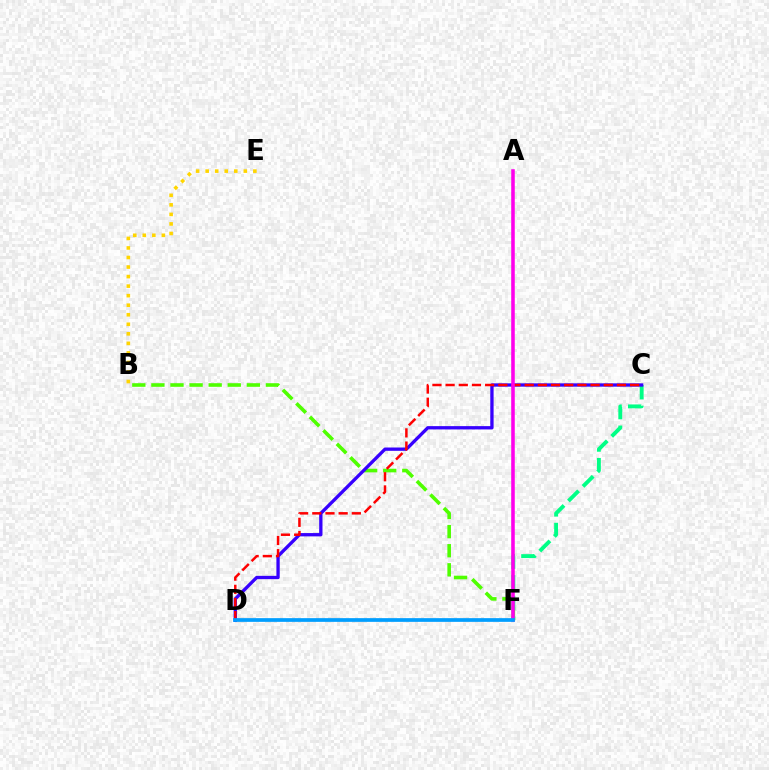{('B', 'F'): [{'color': '#4fff00', 'line_style': 'dashed', 'thickness': 2.59}], ('B', 'E'): [{'color': '#ffd500', 'line_style': 'dotted', 'thickness': 2.59}], ('C', 'F'): [{'color': '#00ff86', 'line_style': 'dashed', 'thickness': 2.8}], ('C', 'D'): [{'color': '#3700ff', 'line_style': 'solid', 'thickness': 2.38}, {'color': '#ff0000', 'line_style': 'dashed', 'thickness': 1.79}], ('A', 'F'): [{'color': '#ff00ed', 'line_style': 'solid', 'thickness': 2.56}], ('D', 'F'): [{'color': '#009eff', 'line_style': 'solid', 'thickness': 2.67}]}